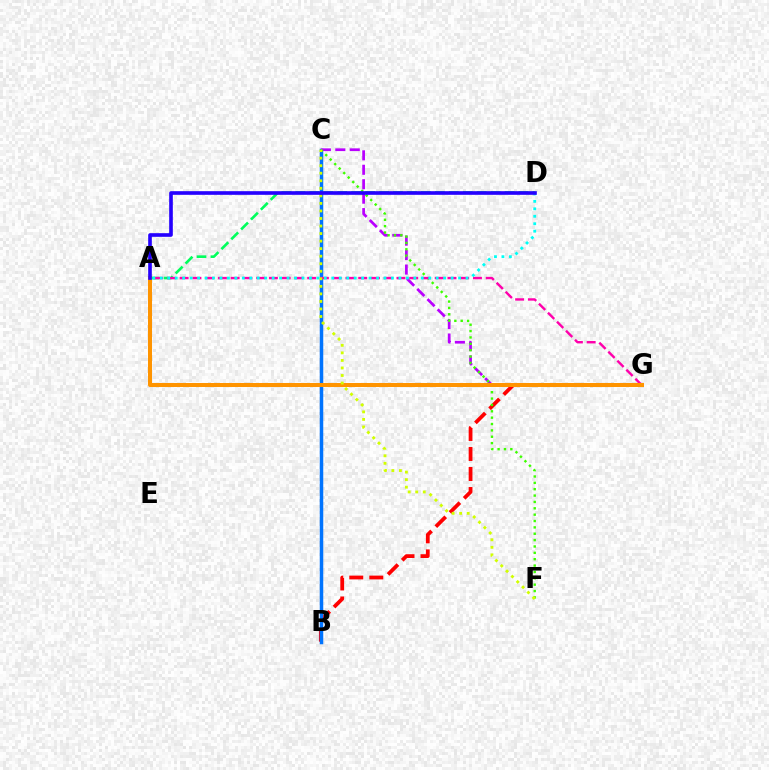{('B', 'G'): [{'color': '#ff0000', 'line_style': 'dashed', 'thickness': 2.72}], ('B', 'C'): [{'color': '#0074ff', 'line_style': 'solid', 'thickness': 2.52}], ('C', 'G'): [{'color': '#b900ff', 'line_style': 'dashed', 'thickness': 1.96}], ('C', 'F'): [{'color': '#3dff00', 'line_style': 'dotted', 'thickness': 1.73}, {'color': '#d1ff00', 'line_style': 'dotted', 'thickness': 2.05}], ('A', 'D'): [{'color': '#00ff5c', 'line_style': 'dashed', 'thickness': 1.89}, {'color': '#00fff6', 'line_style': 'dotted', 'thickness': 2.03}, {'color': '#2500ff', 'line_style': 'solid', 'thickness': 2.62}], ('A', 'G'): [{'color': '#ff00ac', 'line_style': 'dashed', 'thickness': 1.73}, {'color': '#ff9400', 'line_style': 'solid', 'thickness': 2.89}]}